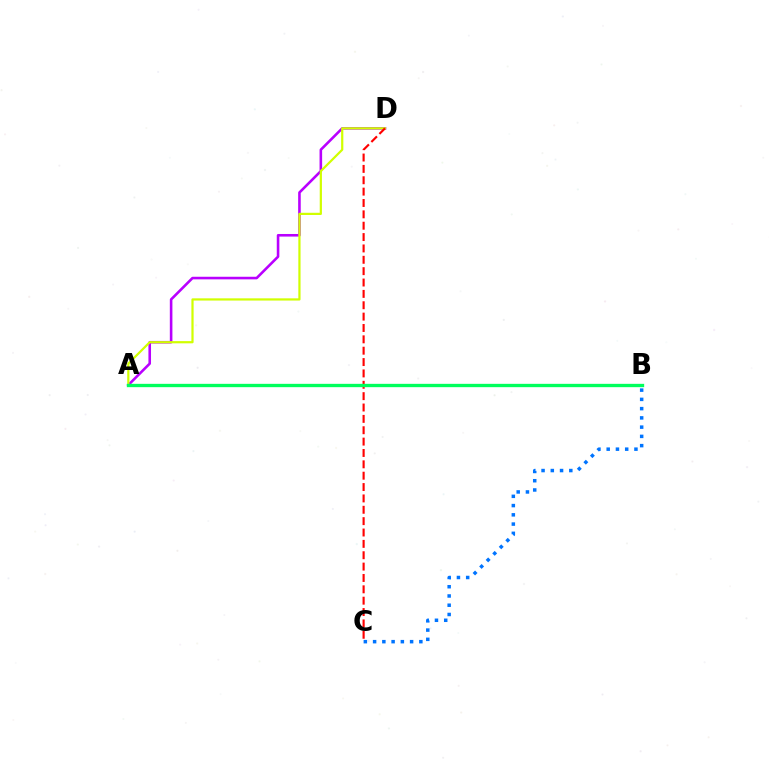{('A', 'D'): [{'color': '#b900ff', 'line_style': 'solid', 'thickness': 1.86}, {'color': '#d1ff00', 'line_style': 'solid', 'thickness': 1.6}], ('B', 'C'): [{'color': '#0074ff', 'line_style': 'dotted', 'thickness': 2.51}], ('C', 'D'): [{'color': '#ff0000', 'line_style': 'dashed', 'thickness': 1.54}], ('A', 'B'): [{'color': '#00ff5c', 'line_style': 'solid', 'thickness': 2.4}]}